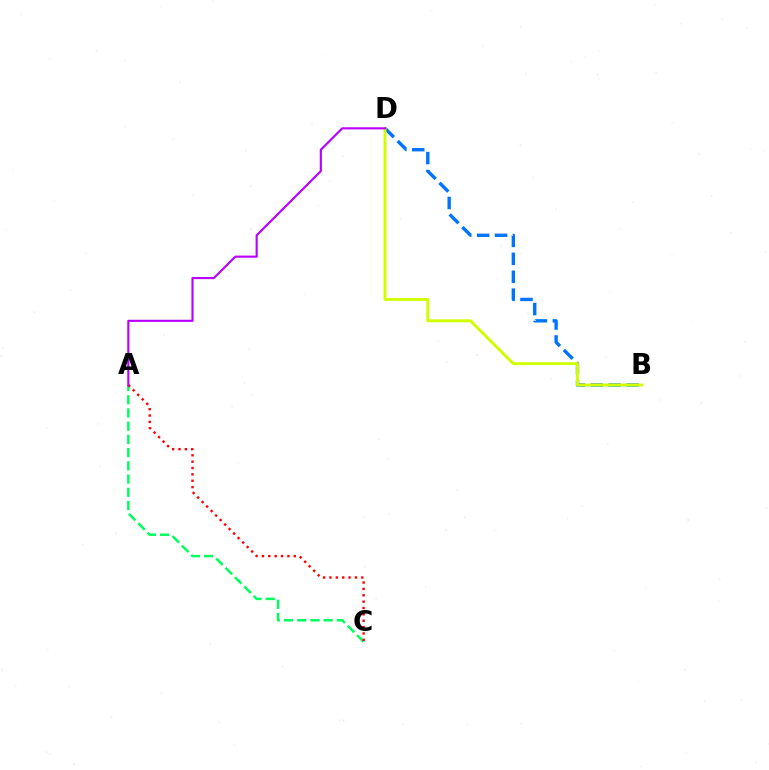{('A', 'C'): [{'color': '#00ff5c', 'line_style': 'dashed', 'thickness': 1.8}, {'color': '#ff0000', 'line_style': 'dotted', 'thickness': 1.73}], ('B', 'D'): [{'color': '#0074ff', 'line_style': 'dashed', 'thickness': 2.43}, {'color': '#d1ff00', 'line_style': 'solid', 'thickness': 2.11}], ('A', 'D'): [{'color': '#b900ff', 'line_style': 'solid', 'thickness': 1.54}]}